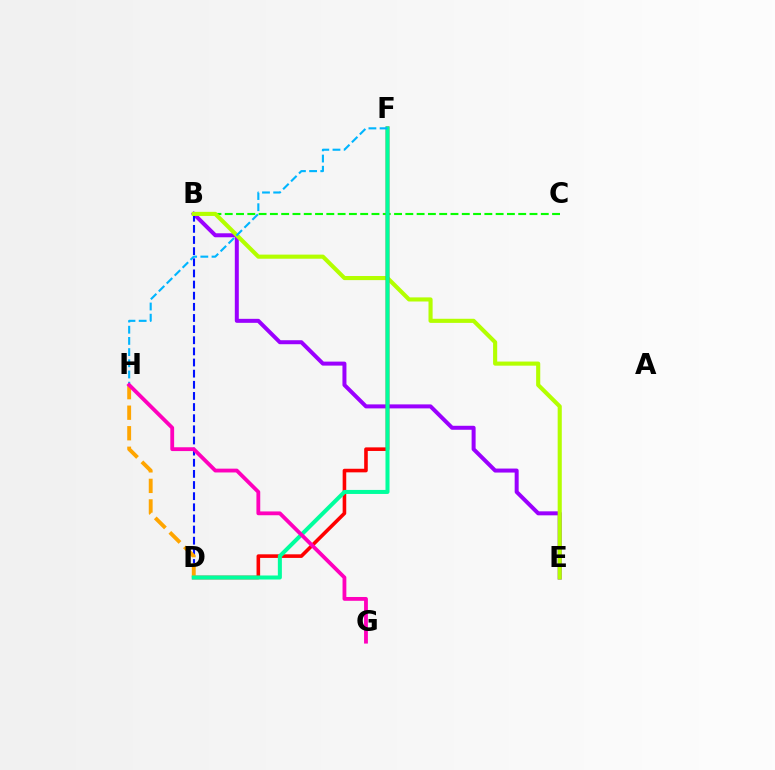{('B', 'C'): [{'color': '#08ff00', 'line_style': 'dashed', 'thickness': 1.53}], ('B', 'E'): [{'color': '#9b00ff', 'line_style': 'solid', 'thickness': 2.88}, {'color': '#b3ff00', 'line_style': 'solid', 'thickness': 2.96}], ('B', 'D'): [{'color': '#0010ff', 'line_style': 'dashed', 'thickness': 1.51}], ('D', 'F'): [{'color': '#ff0000', 'line_style': 'solid', 'thickness': 2.59}, {'color': '#00ff9d', 'line_style': 'solid', 'thickness': 2.89}], ('D', 'H'): [{'color': '#ffa500', 'line_style': 'dashed', 'thickness': 2.79}], ('F', 'H'): [{'color': '#00b5ff', 'line_style': 'dashed', 'thickness': 1.52}], ('G', 'H'): [{'color': '#ff00bd', 'line_style': 'solid', 'thickness': 2.74}]}